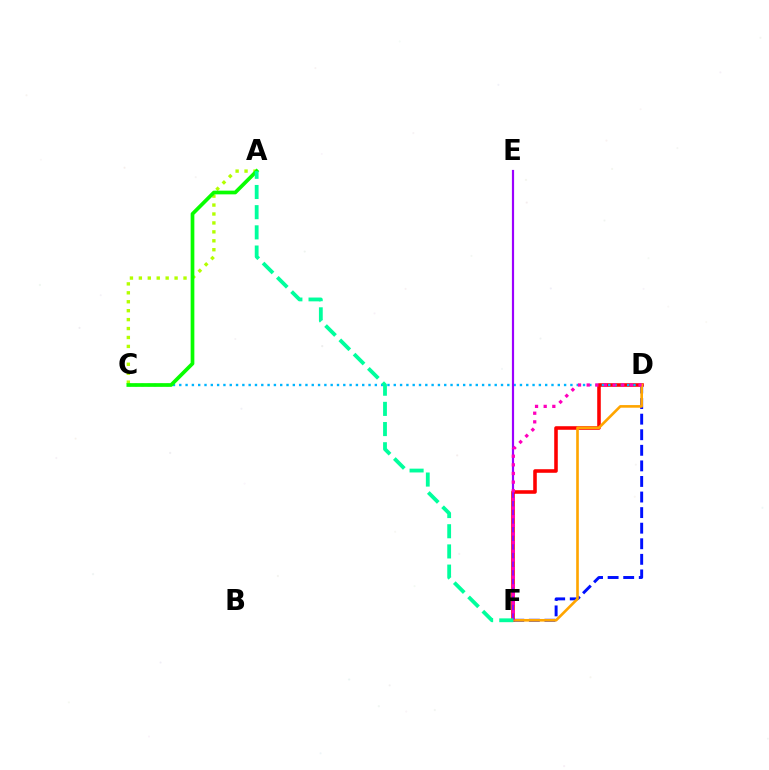{('D', 'F'): [{'color': '#ff0000', 'line_style': 'solid', 'thickness': 2.57}, {'color': '#0010ff', 'line_style': 'dashed', 'thickness': 2.12}, {'color': '#ffa500', 'line_style': 'solid', 'thickness': 1.9}, {'color': '#ff00bd', 'line_style': 'dotted', 'thickness': 2.35}], ('A', 'C'): [{'color': '#b3ff00', 'line_style': 'dotted', 'thickness': 2.43}, {'color': '#08ff00', 'line_style': 'solid', 'thickness': 2.67}], ('C', 'D'): [{'color': '#00b5ff', 'line_style': 'dotted', 'thickness': 1.71}], ('E', 'F'): [{'color': '#9b00ff', 'line_style': 'solid', 'thickness': 1.57}], ('A', 'F'): [{'color': '#00ff9d', 'line_style': 'dashed', 'thickness': 2.74}]}